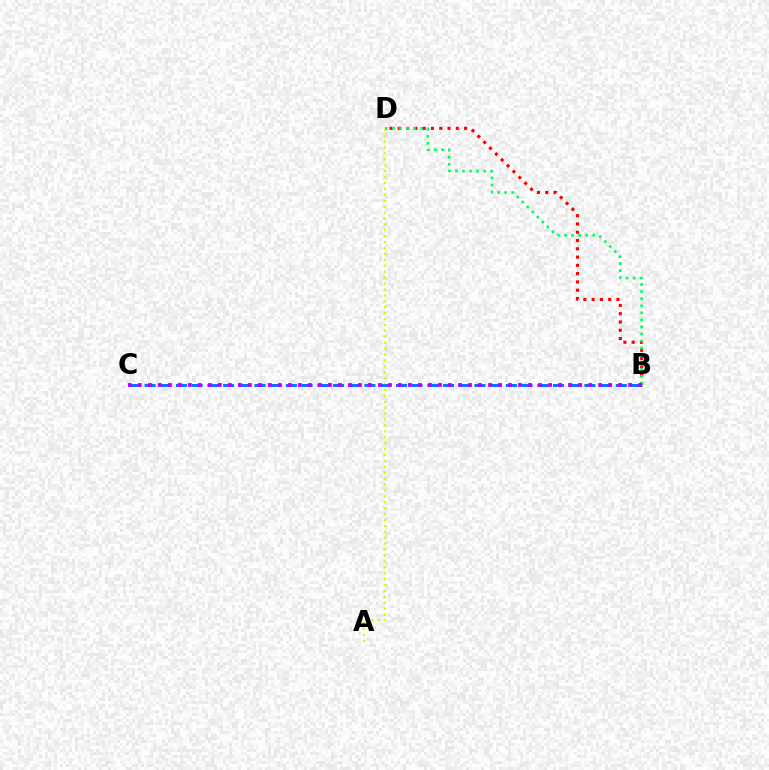{('B', 'D'): [{'color': '#ff0000', 'line_style': 'dotted', 'thickness': 2.25}, {'color': '#00ff5c', 'line_style': 'dotted', 'thickness': 1.92}], ('A', 'D'): [{'color': '#d1ff00', 'line_style': 'dotted', 'thickness': 1.61}], ('B', 'C'): [{'color': '#0074ff', 'line_style': 'dashed', 'thickness': 2.13}, {'color': '#b900ff', 'line_style': 'dotted', 'thickness': 2.72}]}